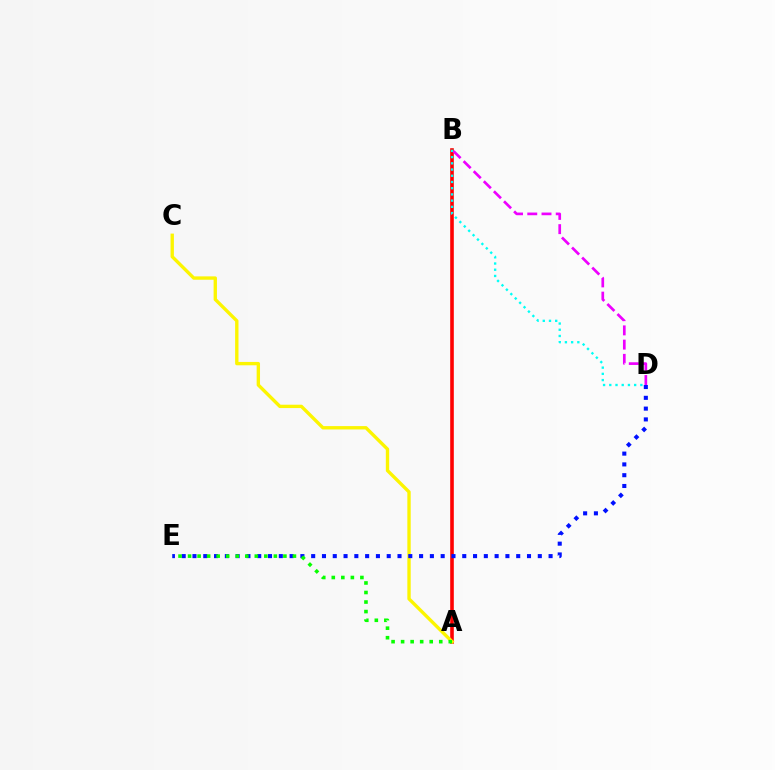{('A', 'B'): [{'color': '#ff0000', 'line_style': 'solid', 'thickness': 2.6}], ('A', 'C'): [{'color': '#fcf500', 'line_style': 'solid', 'thickness': 2.42}], ('B', 'D'): [{'color': '#00fff6', 'line_style': 'dotted', 'thickness': 1.69}, {'color': '#ee00ff', 'line_style': 'dashed', 'thickness': 1.93}], ('D', 'E'): [{'color': '#0010ff', 'line_style': 'dotted', 'thickness': 2.93}], ('A', 'E'): [{'color': '#08ff00', 'line_style': 'dotted', 'thickness': 2.59}]}